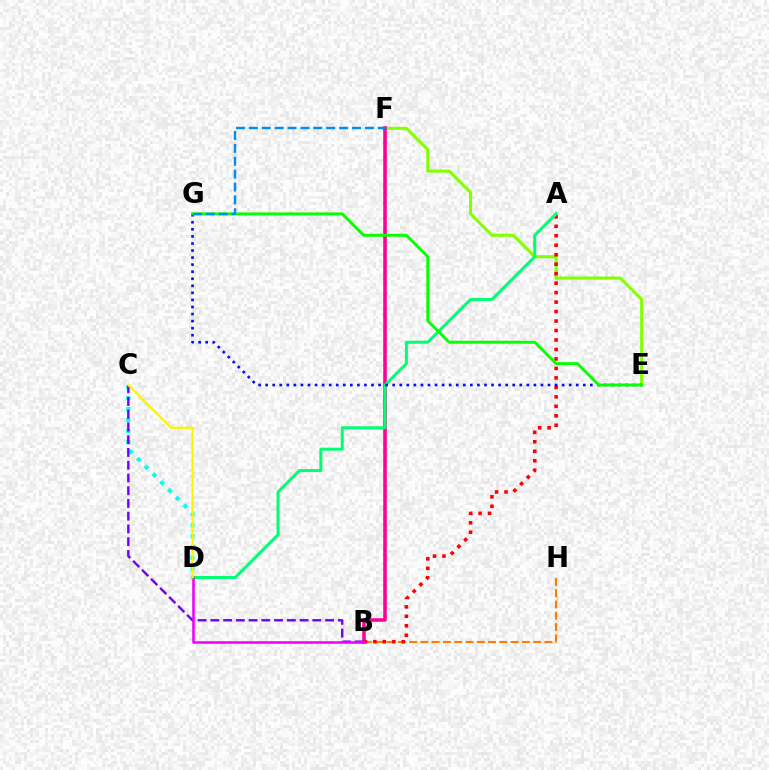{('E', 'F'): [{'color': '#84ff00', 'line_style': 'solid', 'thickness': 2.21}], ('B', 'H'): [{'color': '#ff7c00', 'line_style': 'dashed', 'thickness': 1.53}], ('C', 'D'): [{'color': '#00fff6', 'line_style': 'dotted', 'thickness': 2.98}, {'color': '#fcf500', 'line_style': 'solid', 'thickness': 1.6}], ('A', 'B'): [{'color': '#ff0000', 'line_style': 'dotted', 'thickness': 2.57}], ('B', 'F'): [{'color': '#ff0094', 'line_style': 'solid', 'thickness': 2.57}], ('B', 'C'): [{'color': '#7200ff', 'line_style': 'dashed', 'thickness': 1.73}], ('A', 'D'): [{'color': '#00ff74', 'line_style': 'solid', 'thickness': 2.17}], ('E', 'G'): [{'color': '#0010ff', 'line_style': 'dotted', 'thickness': 1.92}, {'color': '#08ff00', 'line_style': 'solid', 'thickness': 2.11}], ('B', 'D'): [{'color': '#ee00ff', 'line_style': 'solid', 'thickness': 1.83}], ('F', 'G'): [{'color': '#008cff', 'line_style': 'dashed', 'thickness': 1.75}]}